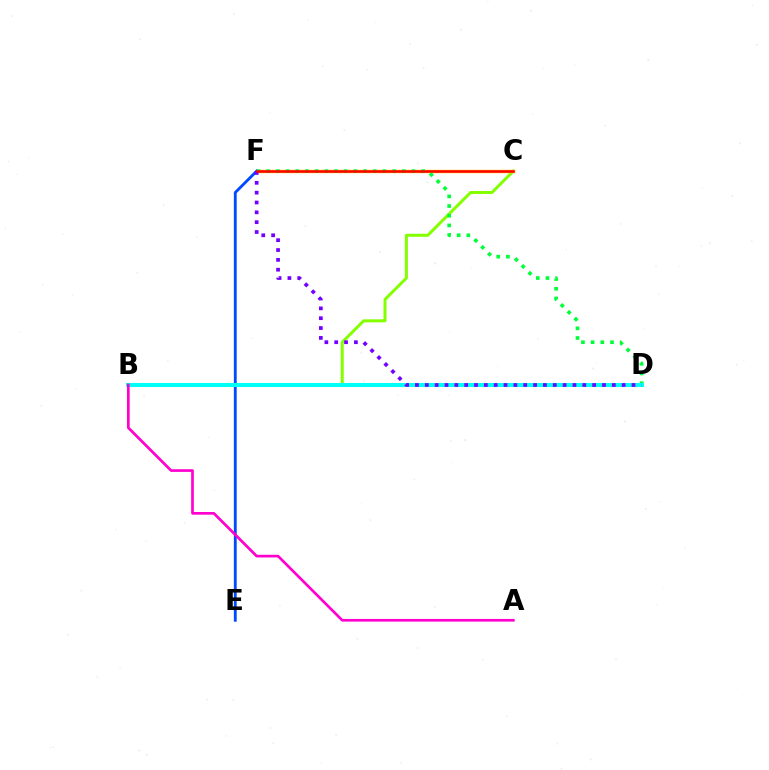{('B', 'C'): [{'color': '#84ff00', 'line_style': 'solid', 'thickness': 2.16}], ('C', 'F'): [{'color': '#ffbd00', 'line_style': 'solid', 'thickness': 2.43}, {'color': '#ff0000', 'line_style': 'solid', 'thickness': 1.81}], ('E', 'F'): [{'color': '#004bff', 'line_style': 'solid', 'thickness': 2.05}], ('D', 'F'): [{'color': '#00ff39', 'line_style': 'dotted', 'thickness': 2.63}, {'color': '#7200ff', 'line_style': 'dotted', 'thickness': 2.67}], ('B', 'D'): [{'color': '#00fff6', 'line_style': 'solid', 'thickness': 2.92}], ('A', 'B'): [{'color': '#ff00cf', 'line_style': 'solid', 'thickness': 1.93}]}